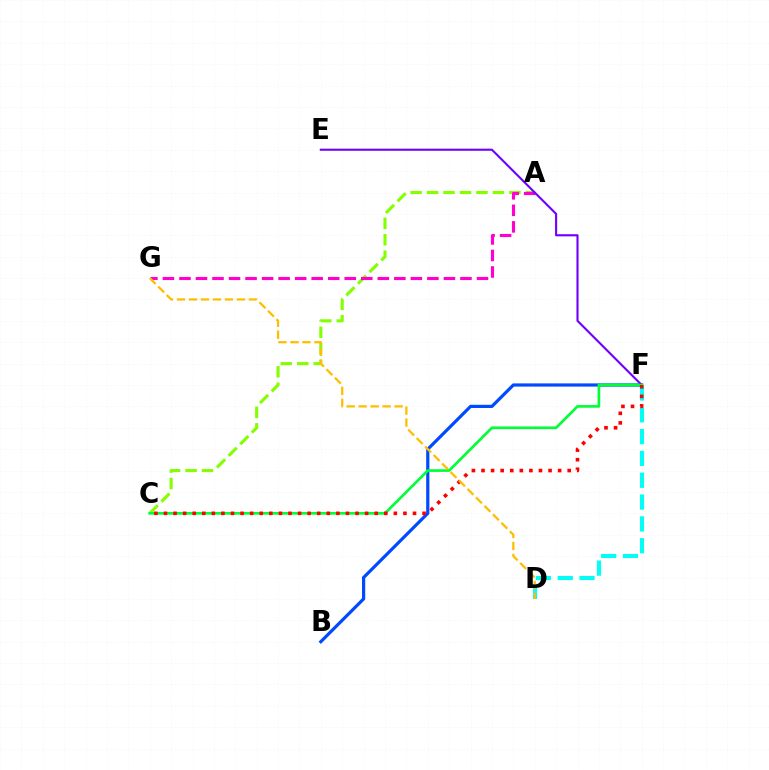{('B', 'F'): [{'color': '#004bff', 'line_style': 'solid', 'thickness': 2.31}], ('D', 'F'): [{'color': '#00fff6', 'line_style': 'dashed', 'thickness': 2.96}], ('A', 'C'): [{'color': '#84ff00', 'line_style': 'dashed', 'thickness': 2.24}], ('A', 'G'): [{'color': '#ff00cf', 'line_style': 'dashed', 'thickness': 2.25}], ('E', 'F'): [{'color': '#7200ff', 'line_style': 'solid', 'thickness': 1.53}], ('C', 'F'): [{'color': '#00ff39', 'line_style': 'solid', 'thickness': 1.94}, {'color': '#ff0000', 'line_style': 'dotted', 'thickness': 2.6}], ('D', 'G'): [{'color': '#ffbd00', 'line_style': 'dashed', 'thickness': 1.63}]}